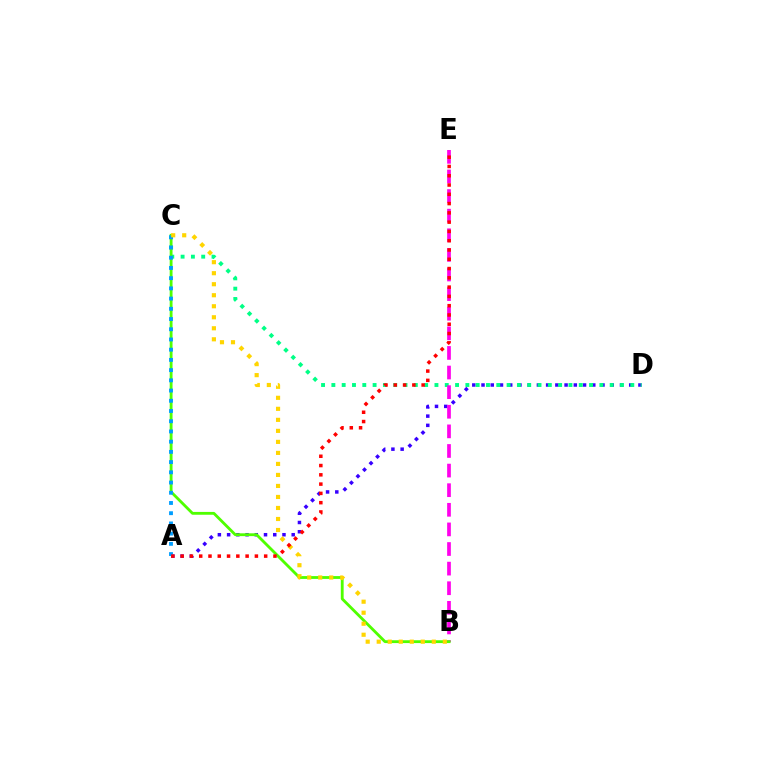{('A', 'D'): [{'color': '#3700ff', 'line_style': 'dotted', 'thickness': 2.51}], ('C', 'D'): [{'color': '#00ff86', 'line_style': 'dotted', 'thickness': 2.8}], ('B', 'E'): [{'color': '#ff00ed', 'line_style': 'dashed', 'thickness': 2.66}], ('B', 'C'): [{'color': '#4fff00', 'line_style': 'solid', 'thickness': 2.04}, {'color': '#ffd500', 'line_style': 'dotted', 'thickness': 2.99}], ('A', 'C'): [{'color': '#009eff', 'line_style': 'dotted', 'thickness': 2.78}], ('A', 'E'): [{'color': '#ff0000', 'line_style': 'dotted', 'thickness': 2.52}]}